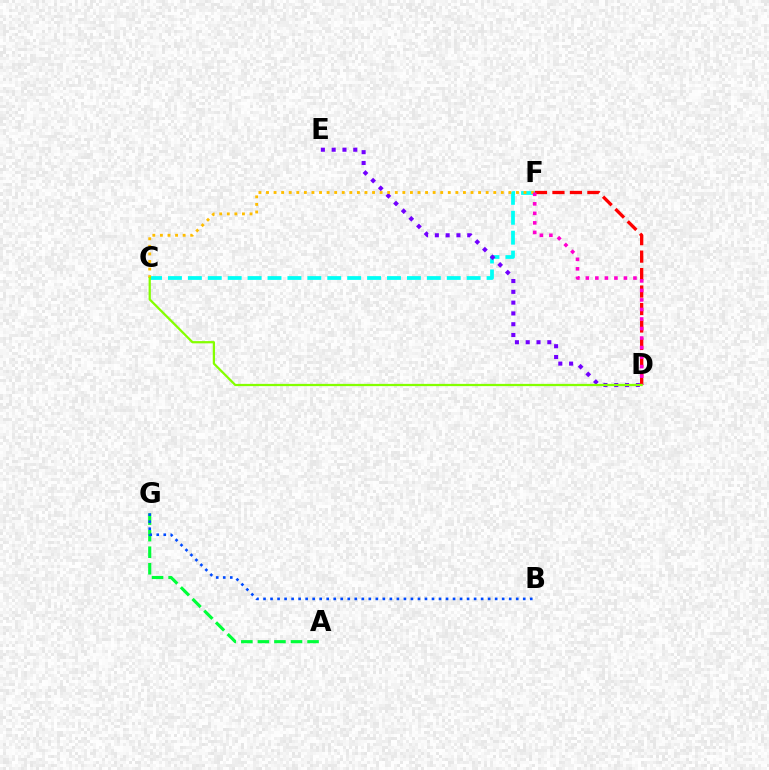{('C', 'F'): [{'color': '#00fff6', 'line_style': 'dashed', 'thickness': 2.71}, {'color': '#ffbd00', 'line_style': 'dotted', 'thickness': 2.06}], ('D', 'F'): [{'color': '#ff0000', 'line_style': 'dashed', 'thickness': 2.37}, {'color': '#ff00cf', 'line_style': 'dotted', 'thickness': 2.59}], ('A', 'G'): [{'color': '#00ff39', 'line_style': 'dashed', 'thickness': 2.25}], ('D', 'E'): [{'color': '#7200ff', 'line_style': 'dotted', 'thickness': 2.93}], ('C', 'D'): [{'color': '#84ff00', 'line_style': 'solid', 'thickness': 1.62}], ('B', 'G'): [{'color': '#004bff', 'line_style': 'dotted', 'thickness': 1.91}]}